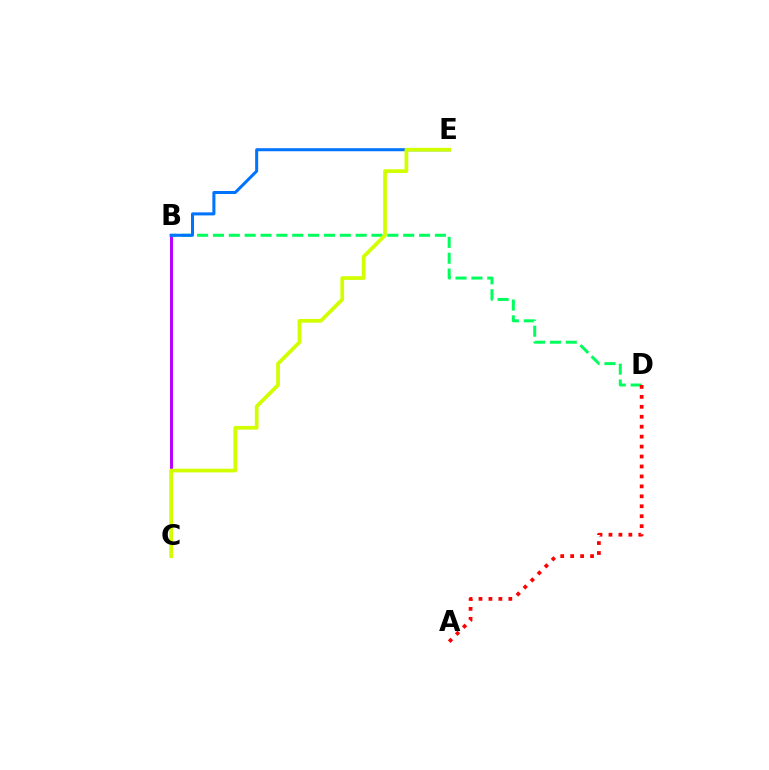{('B', 'C'): [{'color': '#b900ff', 'line_style': 'solid', 'thickness': 2.12}], ('B', 'D'): [{'color': '#00ff5c', 'line_style': 'dashed', 'thickness': 2.15}], ('A', 'D'): [{'color': '#ff0000', 'line_style': 'dotted', 'thickness': 2.7}], ('B', 'E'): [{'color': '#0074ff', 'line_style': 'solid', 'thickness': 2.18}], ('C', 'E'): [{'color': '#d1ff00', 'line_style': 'solid', 'thickness': 2.68}]}